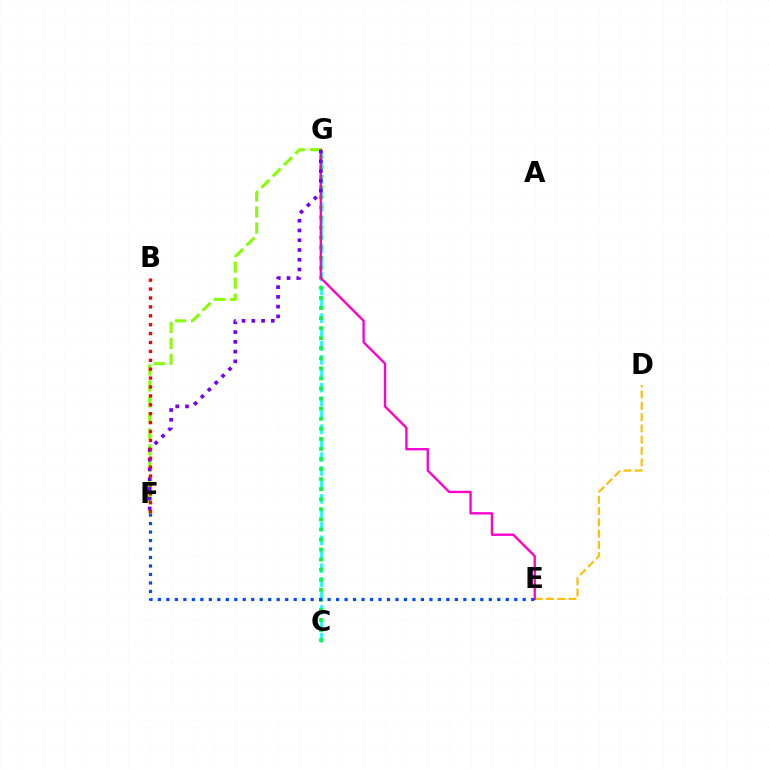{('C', 'G'): [{'color': '#00fff6', 'line_style': 'dashed', 'thickness': 1.89}, {'color': '#00ff39', 'line_style': 'dotted', 'thickness': 2.73}], ('D', 'E'): [{'color': '#ffbd00', 'line_style': 'dashed', 'thickness': 1.53}], ('E', 'G'): [{'color': '#ff00cf', 'line_style': 'solid', 'thickness': 1.7}], ('F', 'G'): [{'color': '#84ff00', 'line_style': 'dashed', 'thickness': 2.17}, {'color': '#7200ff', 'line_style': 'dotted', 'thickness': 2.65}], ('E', 'F'): [{'color': '#004bff', 'line_style': 'dotted', 'thickness': 2.31}], ('B', 'F'): [{'color': '#ff0000', 'line_style': 'dotted', 'thickness': 2.42}]}